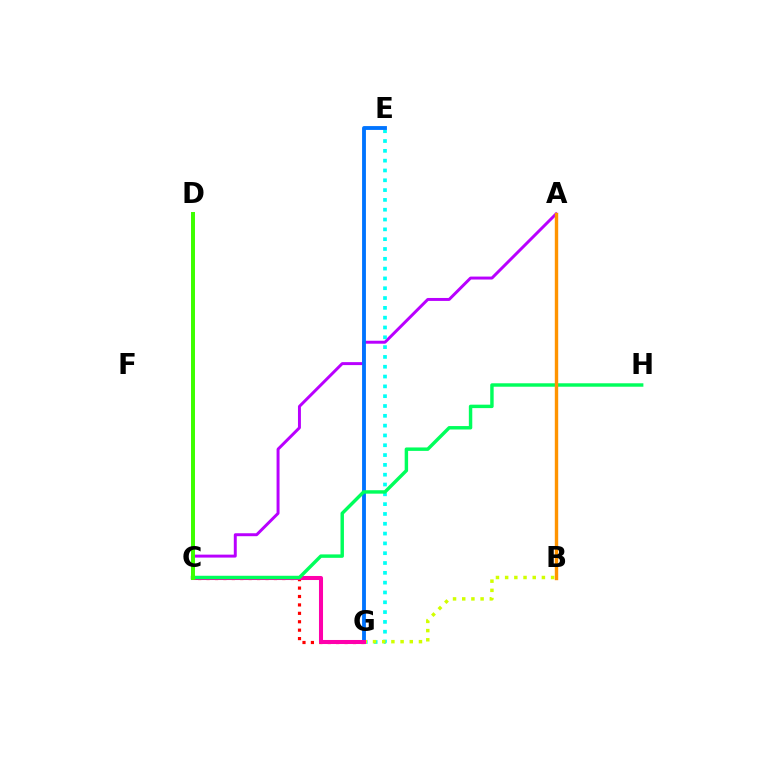{('A', 'C'): [{'color': '#b900ff', 'line_style': 'solid', 'thickness': 2.13}], ('E', 'G'): [{'color': '#00fff6', 'line_style': 'dotted', 'thickness': 2.67}, {'color': '#0074ff', 'line_style': 'solid', 'thickness': 2.77}], ('B', 'G'): [{'color': '#d1ff00', 'line_style': 'dotted', 'thickness': 2.5}], ('C', 'G'): [{'color': '#ff0000', 'line_style': 'dotted', 'thickness': 2.29}, {'color': '#ff00ac', 'line_style': 'solid', 'thickness': 2.91}], ('C', 'H'): [{'color': '#00ff5c', 'line_style': 'solid', 'thickness': 2.47}], ('C', 'D'): [{'color': '#3dff00', 'line_style': 'solid', 'thickness': 2.86}], ('A', 'B'): [{'color': '#2500ff', 'line_style': 'solid', 'thickness': 2.02}, {'color': '#ff9400', 'line_style': 'solid', 'thickness': 2.44}]}